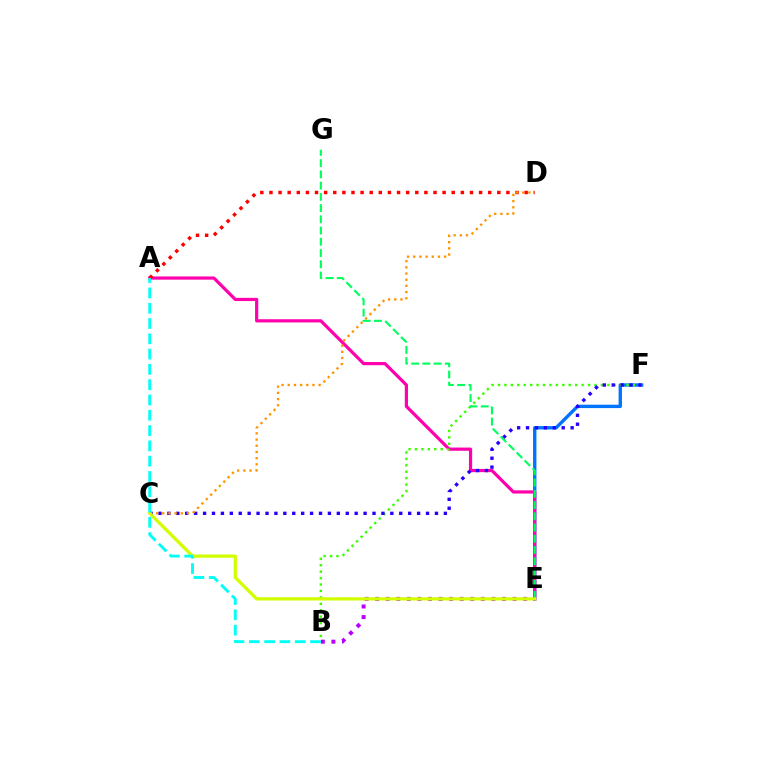{('E', 'F'): [{'color': '#0074ff', 'line_style': 'solid', 'thickness': 2.43}], ('A', 'E'): [{'color': '#ff00ac', 'line_style': 'solid', 'thickness': 2.3}], ('B', 'F'): [{'color': '#3dff00', 'line_style': 'dotted', 'thickness': 1.75}], ('C', 'F'): [{'color': '#2500ff', 'line_style': 'dotted', 'thickness': 2.42}], ('E', 'G'): [{'color': '#00ff5c', 'line_style': 'dashed', 'thickness': 1.53}], ('B', 'E'): [{'color': '#b900ff', 'line_style': 'dotted', 'thickness': 2.87}], ('A', 'D'): [{'color': '#ff0000', 'line_style': 'dotted', 'thickness': 2.48}], ('C', 'D'): [{'color': '#ff9400', 'line_style': 'dotted', 'thickness': 1.68}], ('C', 'E'): [{'color': '#d1ff00', 'line_style': 'solid', 'thickness': 2.34}], ('A', 'B'): [{'color': '#00fff6', 'line_style': 'dashed', 'thickness': 2.08}]}